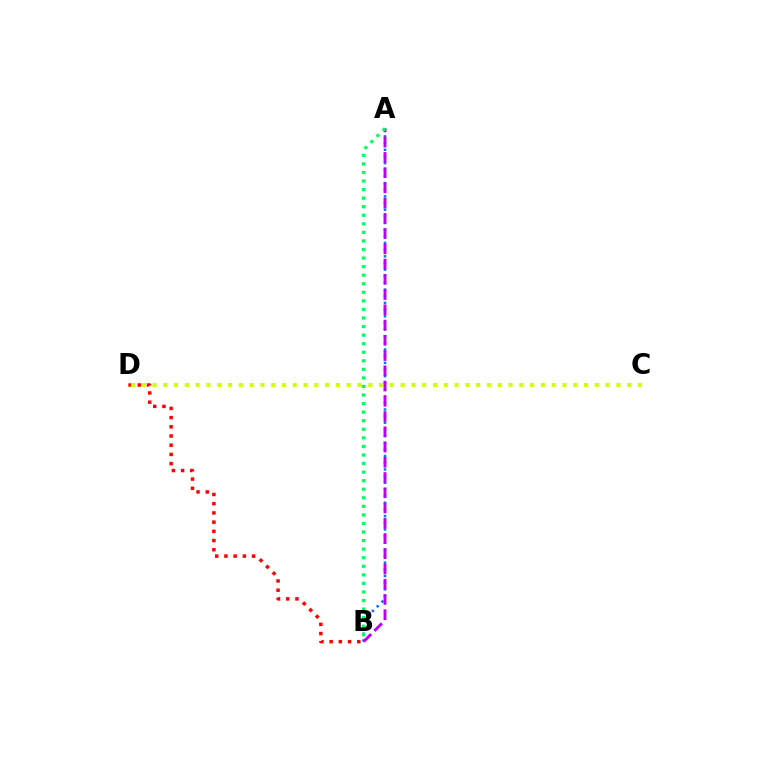{('B', 'D'): [{'color': '#ff0000', 'line_style': 'dotted', 'thickness': 2.5}], ('A', 'B'): [{'color': '#0074ff', 'line_style': 'dotted', 'thickness': 1.81}, {'color': '#b900ff', 'line_style': 'dashed', 'thickness': 2.07}, {'color': '#00ff5c', 'line_style': 'dotted', 'thickness': 2.33}], ('C', 'D'): [{'color': '#d1ff00', 'line_style': 'dotted', 'thickness': 2.93}]}